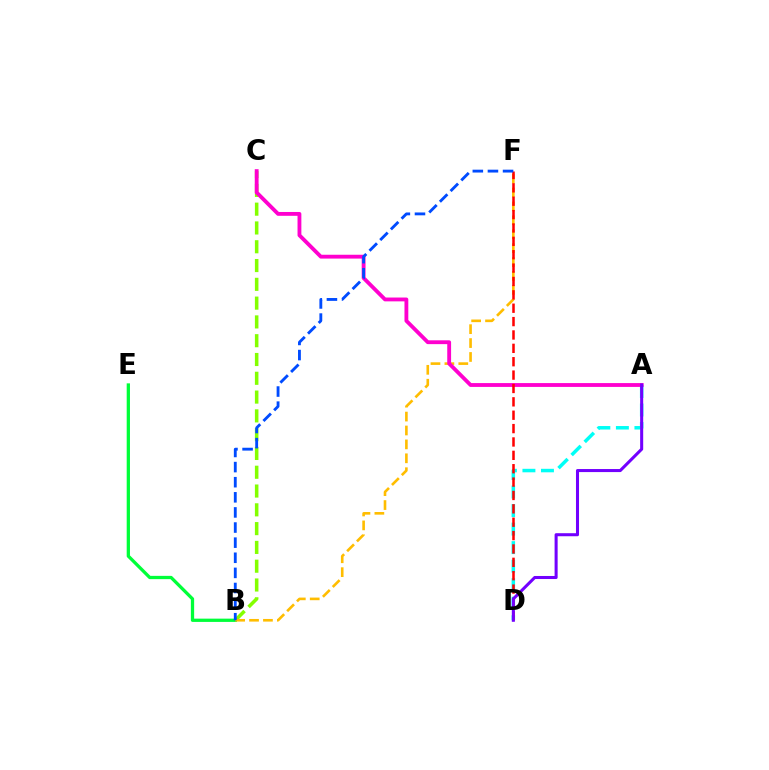{('B', 'C'): [{'color': '#84ff00', 'line_style': 'dashed', 'thickness': 2.55}], ('B', 'E'): [{'color': '#00ff39', 'line_style': 'solid', 'thickness': 2.36}], ('A', 'D'): [{'color': '#00fff6', 'line_style': 'dashed', 'thickness': 2.52}, {'color': '#7200ff', 'line_style': 'solid', 'thickness': 2.19}], ('B', 'F'): [{'color': '#ffbd00', 'line_style': 'dashed', 'thickness': 1.89}, {'color': '#004bff', 'line_style': 'dashed', 'thickness': 2.05}], ('A', 'C'): [{'color': '#ff00cf', 'line_style': 'solid', 'thickness': 2.76}], ('D', 'F'): [{'color': '#ff0000', 'line_style': 'dashed', 'thickness': 1.82}]}